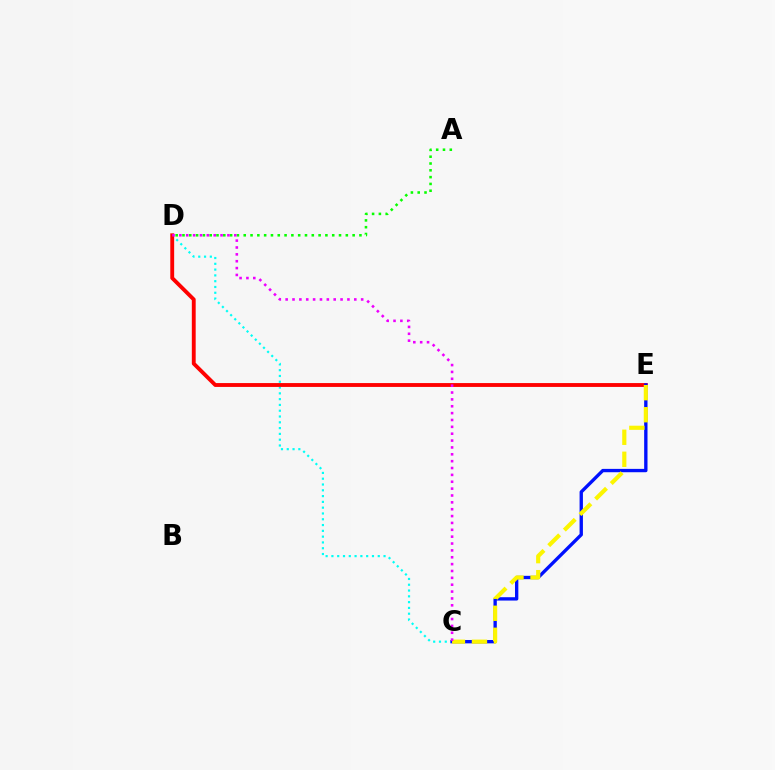{('C', 'D'): [{'color': '#00fff6', 'line_style': 'dotted', 'thickness': 1.57}, {'color': '#ee00ff', 'line_style': 'dotted', 'thickness': 1.86}], ('D', 'E'): [{'color': '#ff0000', 'line_style': 'solid', 'thickness': 2.78}], ('A', 'D'): [{'color': '#08ff00', 'line_style': 'dotted', 'thickness': 1.85}], ('C', 'E'): [{'color': '#0010ff', 'line_style': 'solid', 'thickness': 2.41}, {'color': '#fcf500', 'line_style': 'dashed', 'thickness': 2.99}]}